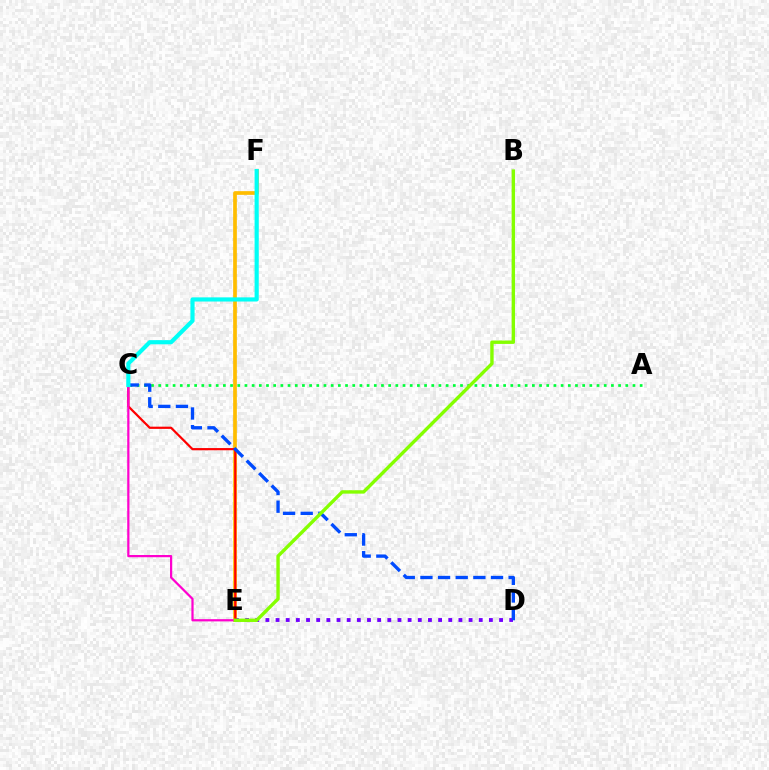{('E', 'F'): [{'color': '#ffbd00', 'line_style': 'solid', 'thickness': 2.67}], ('D', 'E'): [{'color': '#7200ff', 'line_style': 'dotted', 'thickness': 2.76}], ('C', 'E'): [{'color': '#ff0000', 'line_style': 'solid', 'thickness': 1.59}, {'color': '#ff00cf', 'line_style': 'solid', 'thickness': 1.6}], ('A', 'C'): [{'color': '#00ff39', 'line_style': 'dotted', 'thickness': 1.95}], ('C', 'D'): [{'color': '#004bff', 'line_style': 'dashed', 'thickness': 2.4}], ('C', 'F'): [{'color': '#00fff6', 'line_style': 'solid', 'thickness': 2.99}], ('B', 'E'): [{'color': '#84ff00', 'line_style': 'solid', 'thickness': 2.44}]}